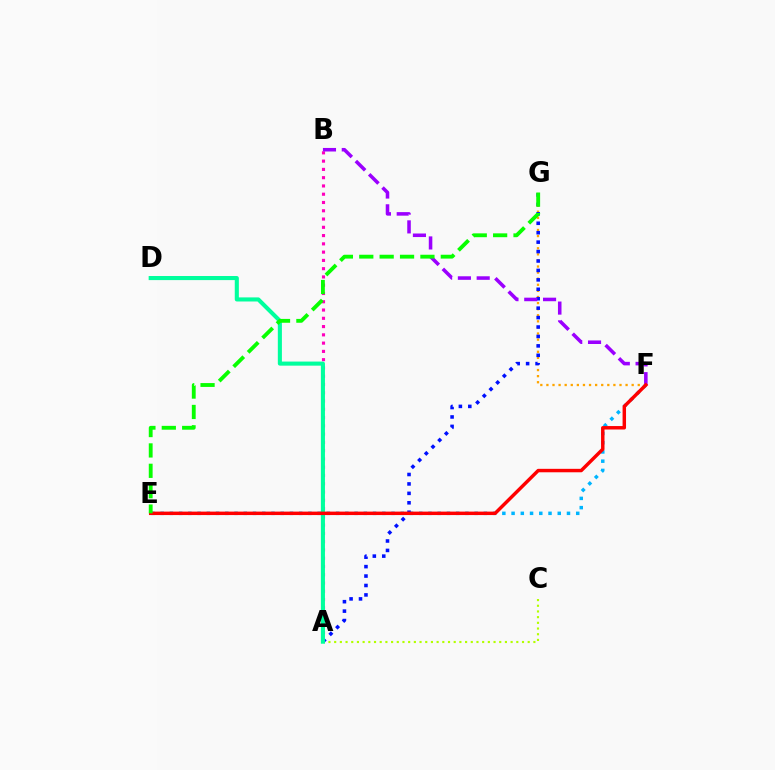{('A', 'C'): [{'color': '#b3ff00', 'line_style': 'dotted', 'thickness': 1.55}], ('E', 'F'): [{'color': '#00b5ff', 'line_style': 'dotted', 'thickness': 2.51}, {'color': '#ff0000', 'line_style': 'solid', 'thickness': 2.49}], ('A', 'B'): [{'color': '#ff00bd', 'line_style': 'dotted', 'thickness': 2.25}], ('F', 'G'): [{'color': '#ffa500', 'line_style': 'dotted', 'thickness': 1.65}], ('A', 'G'): [{'color': '#0010ff', 'line_style': 'dotted', 'thickness': 2.56}], ('B', 'F'): [{'color': '#9b00ff', 'line_style': 'dashed', 'thickness': 2.55}], ('A', 'D'): [{'color': '#00ff9d', 'line_style': 'solid', 'thickness': 2.94}], ('E', 'G'): [{'color': '#08ff00', 'line_style': 'dashed', 'thickness': 2.77}]}